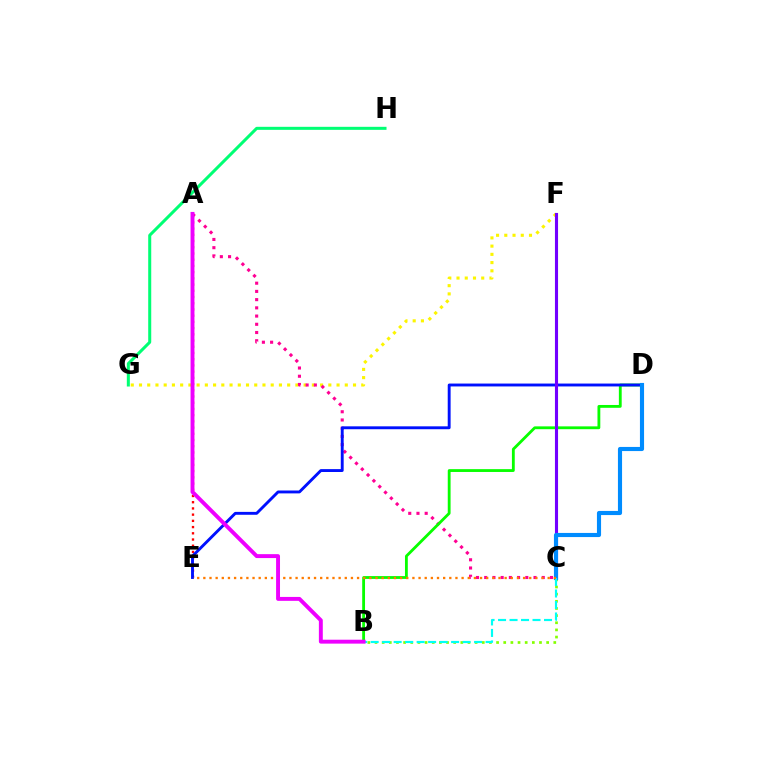{('F', 'G'): [{'color': '#fcf500', 'line_style': 'dotted', 'thickness': 2.24}], ('A', 'C'): [{'color': '#ff0094', 'line_style': 'dotted', 'thickness': 2.23}], ('A', 'E'): [{'color': '#ff0000', 'line_style': 'dotted', 'thickness': 1.69}], ('B', 'C'): [{'color': '#84ff00', 'line_style': 'dotted', 'thickness': 1.94}, {'color': '#00fff6', 'line_style': 'dashed', 'thickness': 1.56}], ('G', 'H'): [{'color': '#00ff74', 'line_style': 'solid', 'thickness': 2.18}], ('B', 'D'): [{'color': '#08ff00', 'line_style': 'solid', 'thickness': 2.04}], ('D', 'E'): [{'color': '#0010ff', 'line_style': 'solid', 'thickness': 2.08}], ('C', 'F'): [{'color': '#7200ff', 'line_style': 'solid', 'thickness': 2.23}], ('C', 'D'): [{'color': '#008cff', 'line_style': 'solid', 'thickness': 2.97}], ('C', 'E'): [{'color': '#ff7c00', 'line_style': 'dotted', 'thickness': 1.67}], ('A', 'B'): [{'color': '#ee00ff', 'line_style': 'solid', 'thickness': 2.82}]}